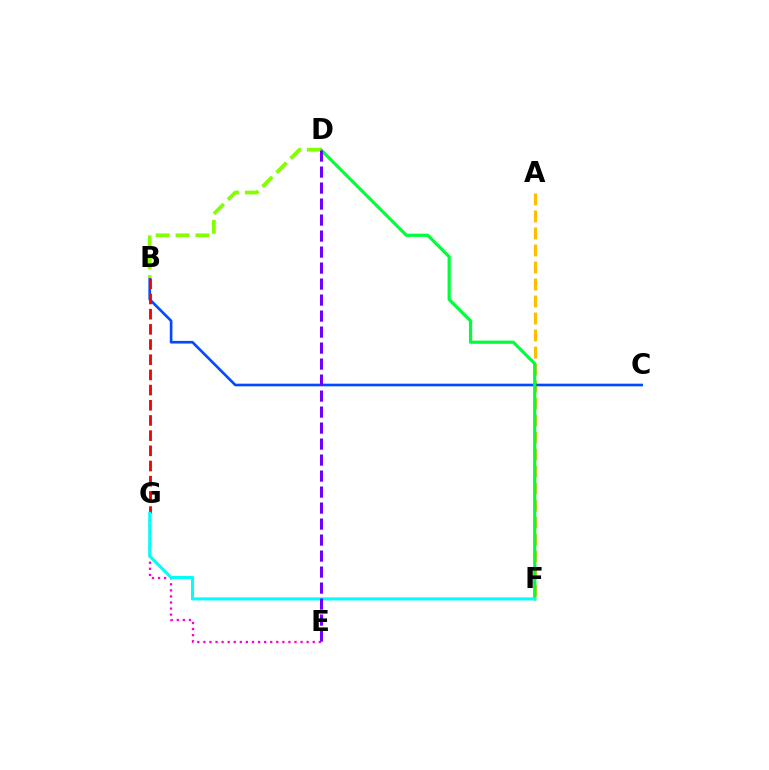{('A', 'F'): [{'color': '#ffbd00', 'line_style': 'dashed', 'thickness': 2.31}], ('B', 'C'): [{'color': '#004bff', 'line_style': 'solid', 'thickness': 1.91}], ('E', 'G'): [{'color': '#ff00cf', 'line_style': 'dotted', 'thickness': 1.65}], ('D', 'F'): [{'color': '#00ff39', 'line_style': 'solid', 'thickness': 2.31}], ('B', 'G'): [{'color': '#ff0000', 'line_style': 'dashed', 'thickness': 2.06}], ('F', 'G'): [{'color': '#00fff6', 'line_style': 'solid', 'thickness': 2.19}], ('B', 'D'): [{'color': '#84ff00', 'line_style': 'dashed', 'thickness': 2.71}], ('D', 'E'): [{'color': '#7200ff', 'line_style': 'dashed', 'thickness': 2.17}]}